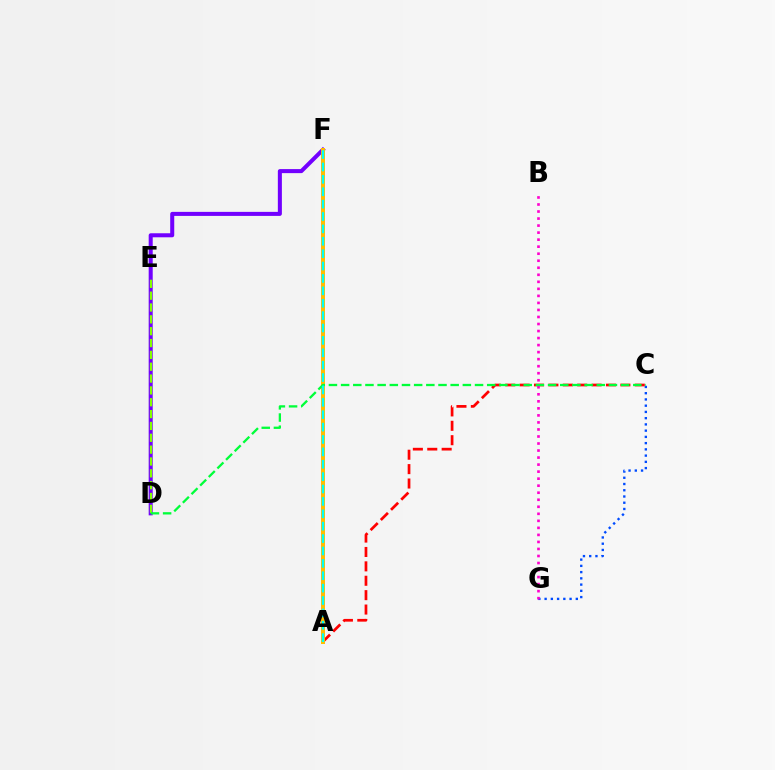{('A', 'C'): [{'color': '#ff0000', 'line_style': 'dashed', 'thickness': 1.96}], ('C', 'G'): [{'color': '#004bff', 'line_style': 'dotted', 'thickness': 1.7}], ('D', 'F'): [{'color': '#7200ff', 'line_style': 'solid', 'thickness': 2.9}], ('D', 'E'): [{'color': '#84ff00', 'line_style': 'dashed', 'thickness': 1.61}], ('B', 'G'): [{'color': '#ff00cf', 'line_style': 'dotted', 'thickness': 1.91}], ('A', 'F'): [{'color': '#ffbd00', 'line_style': 'solid', 'thickness': 2.86}, {'color': '#00fff6', 'line_style': 'dashed', 'thickness': 1.68}], ('C', 'D'): [{'color': '#00ff39', 'line_style': 'dashed', 'thickness': 1.65}]}